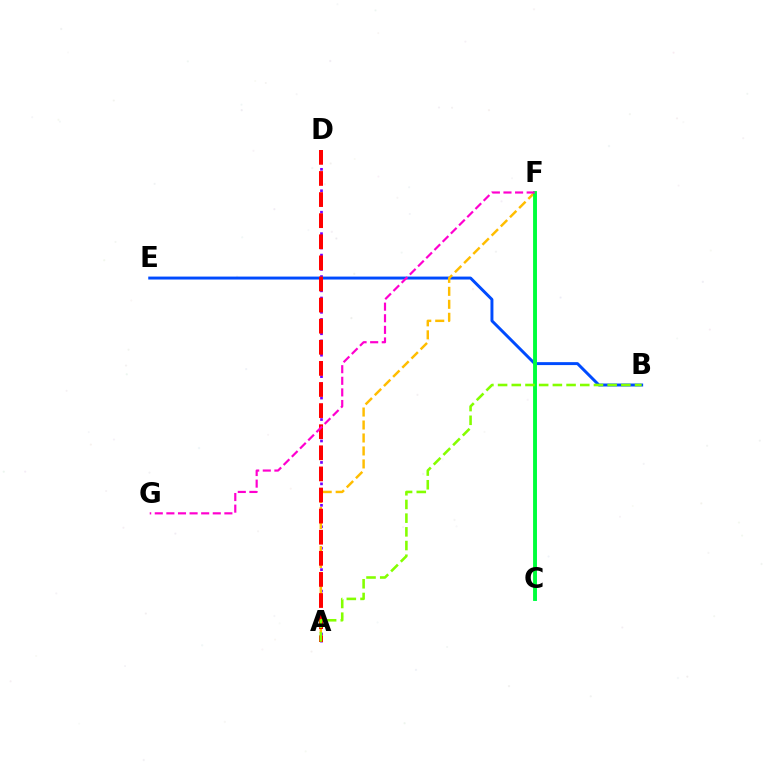{('A', 'D'): [{'color': '#7200ff', 'line_style': 'dotted', 'thickness': 1.94}, {'color': '#ff0000', 'line_style': 'dashed', 'thickness': 2.87}], ('B', 'E'): [{'color': '#004bff', 'line_style': 'solid', 'thickness': 2.12}], ('C', 'F'): [{'color': '#00fff6', 'line_style': 'solid', 'thickness': 1.91}, {'color': '#00ff39', 'line_style': 'solid', 'thickness': 2.77}], ('A', 'F'): [{'color': '#ffbd00', 'line_style': 'dashed', 'thickness': 1.76}], ('F', 'G'): [{'color': '#ff00cf', 'line_style': 'dashed', 'thickness': 1.58}], ('A', 'B'): [{'color': '#84ff00', 'line_style': 'dashed', 'thickness': 1.86}]}